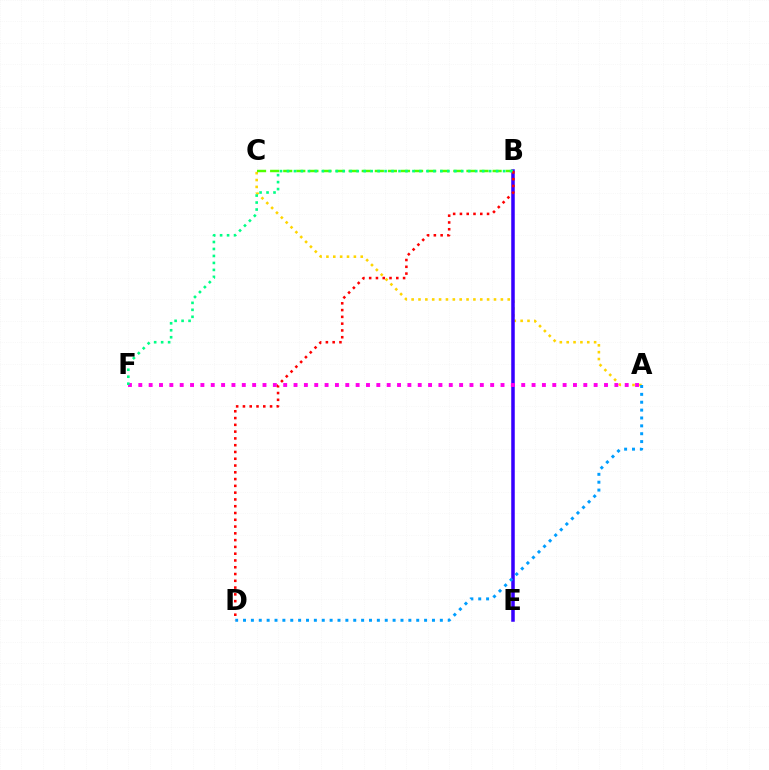{('A', 'C'): [{'color': '#ffd500', 'line_style': 'dotted', 'thickness': 1.86}], ('B', 'E'): [{'color': '#3700ff', 'line_style': 'solid', 'thickness': 2.54}], ('A', 'D'): [{'color': '#009eff', 'line_style': 'dotted', 'thickness': 2.14}], ('B', 'C'): [{'color': '#4fff00', 'line_style': 'dashed', 'thickness': 1.78}], ('A', 'F'): [{'color': '#ff00ed', 'line_style': 'dotted', 'thickness': 2.81}], ('B', 'D'): [{'color': '#ff0000', 'line_style': 'dotted', 'thickness': 1.84}], ('B', 'F'): [{'color': '#00ff86', 'line_style': 'dotted', 'thickness': 1.89}]}